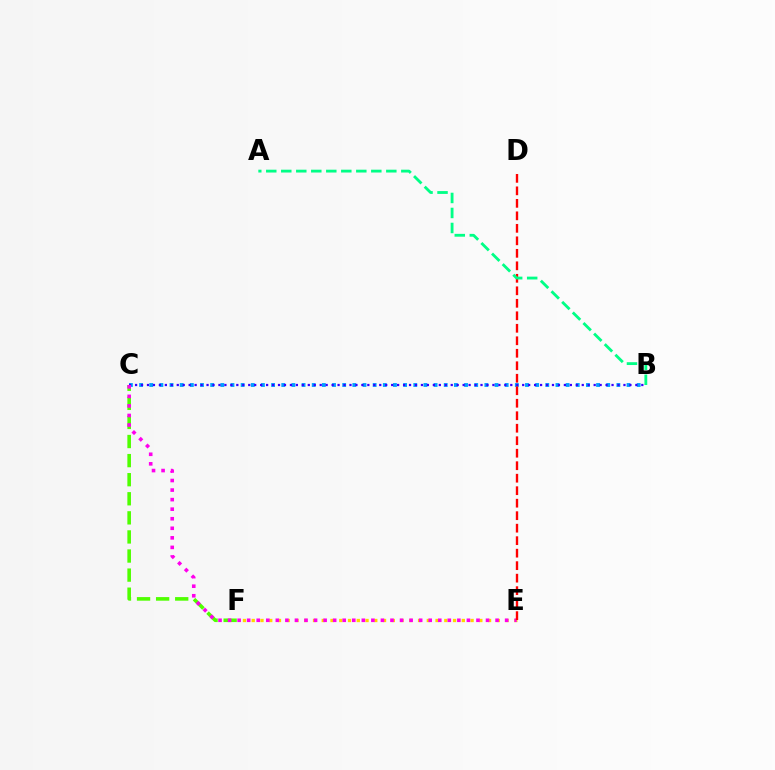{('E', 'F'): [{'color': '#ffd500', 'line_style': 'dotted', 'thickness': 2.38}], ('C', 'F'): [{'color': '#4fff00', 'line_style': 'dashed', 'thickness': 2.59}], ('B', 'C'): [{'color': '#009eff', 'line_style': 'dotted', 'thickness': 2.76}, {'color': '#3700ff', 'line_style': 'dotted', 'thickness': 1.62}], ('C', 'E'): [{'color': '#ff00ed', 'line_style': 'dotted', 'thickness': 2.6}], ('D', 'E'): [{'color': '#ff0000', 'line_style': 'dashed', 'thickness': 1.7}], ('A', 'B'): [{'color': '#00ff86', 'line_style': 'dashed', 'thickness': 2.04}]}